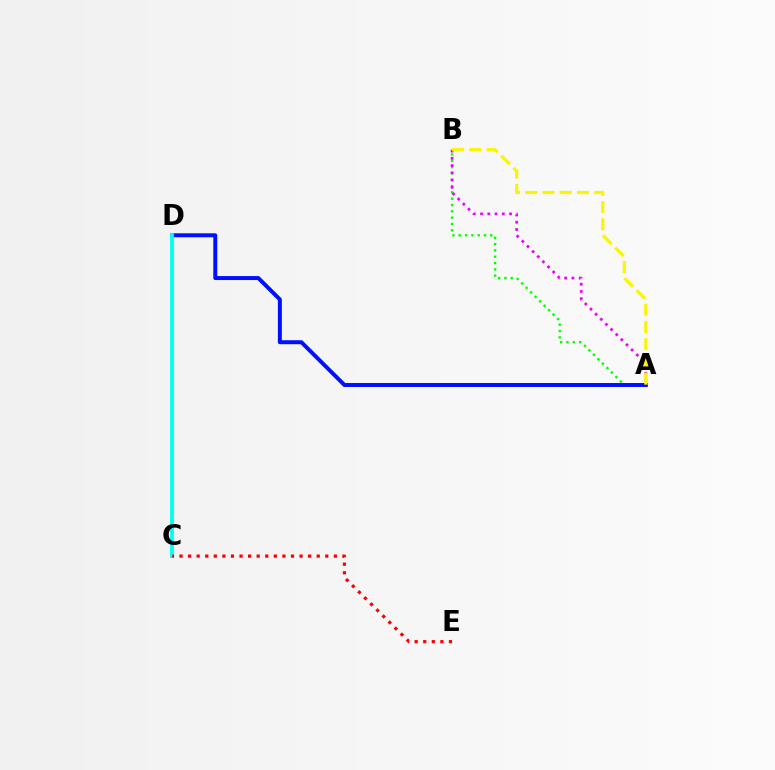{('A', 'B'): [{'color': '#08ff00', 'line_style': 'dotted', 'thickness': 1.72}, {'color': '#ee00ff', 'line_style': 'dotted', 'thickness': 1.97}, {'color': '#fcf500', 'line_style': 'dashed', 'thickness': 2.34}], ('A', 'D'): [{'color': '#0010ff', 'line_style': 'solid', 'thickness': 2.86}], ('C', 'D'): [{'color': '#00fff6', 'line_style': 'solid', 'thickness': 2.74}], ('C', 'E'): [{'color': '#ff0000', 'line_style': 'dotted', 'thickness': 2.33}]}